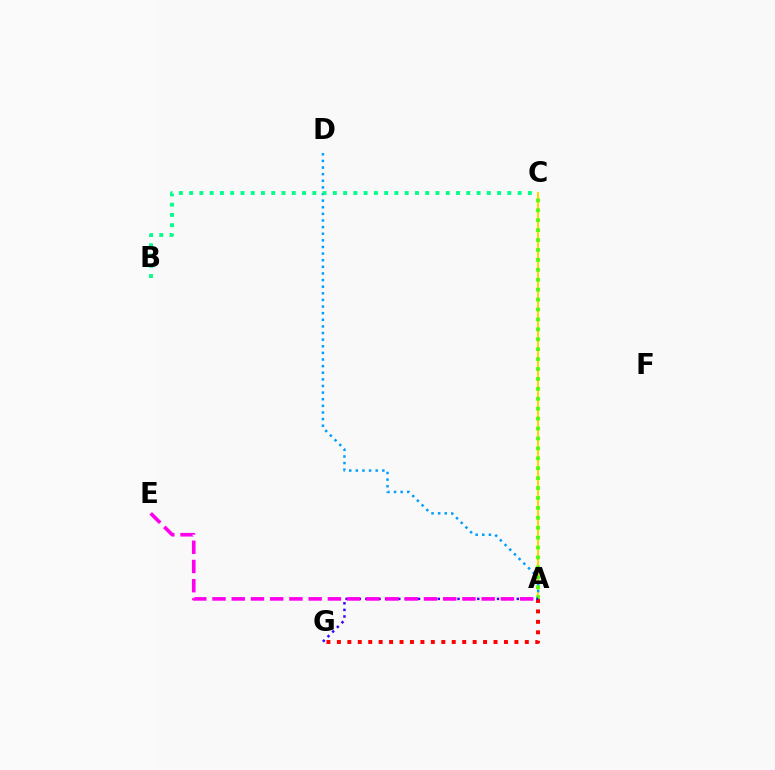{('A', 'C'): [{'color': '#ffd500', 'line_style': 'solid', 'thickness': 1.5}, {'color': '#4fff00', 'line_style': 'dotted', 'thickness': 2.69}], ('A', 'D'): [{'color': '#009eff', 'line_style': 'dotted', 'thickness': 1.8}], ('A', 'G'): [{'color': '#ff0000', 'line_style': 'dotted', 'thickness': 2.84}, {'color': '#3700ff', 'line_style': 'dotted', 'thickness': 1.79}], ('B', 'C'): [{'color': '#00ff86', 'line_style': 'dotted', 'thickness': 2.79}], ('A', 'E'): [{'color': '#ff00ed', 'line_style': 'dashed', 'thickness': 2.61}]}